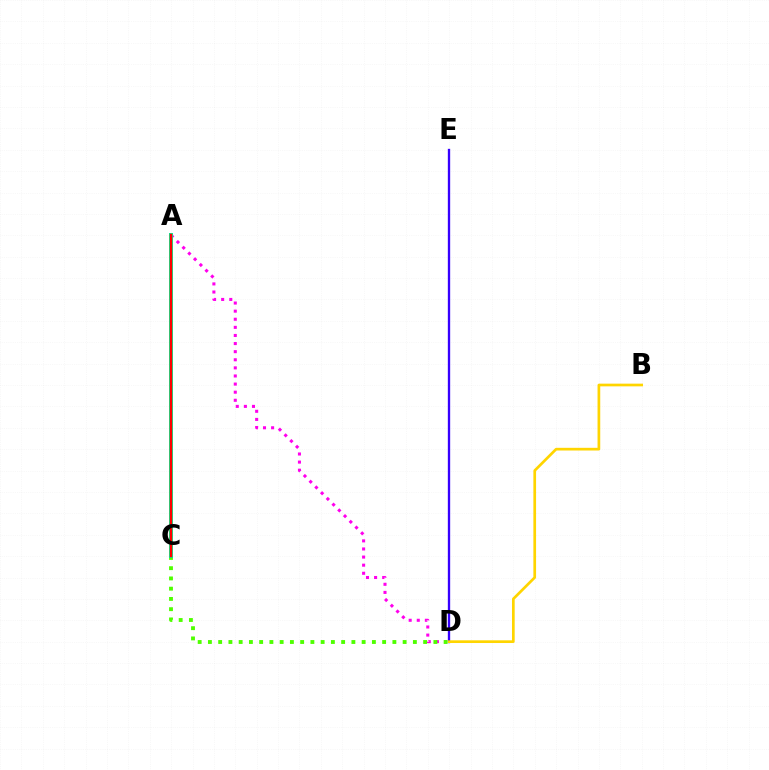{('A', 'D'): [{'color': '#ff00ed', 'line_style': 'dotted', 'thickness': 2.2}], ('D', 'E'): [{'color': '#3700ff', 'line_style': 'solid', 'thickness': 1.68}], ('B', 'D'): [{'color': '#ffd500', 'line_style': 'solid', 'thickness': 1.94}], ('C', 'D'): [{'color': '#4fff00', 'line_style': 'dotted', 'thickness': 2.78}], ('A', 'C'): [{'color': '#009eff', 'line_style': 'solid', 'thickness': 2.83}, {'color': '#00ff86', 'line_style': 'solid', 'thickness': 2.73}, {'color': '#ff0000', 'line_style': 'solid', 'thickness': 1.75}]}